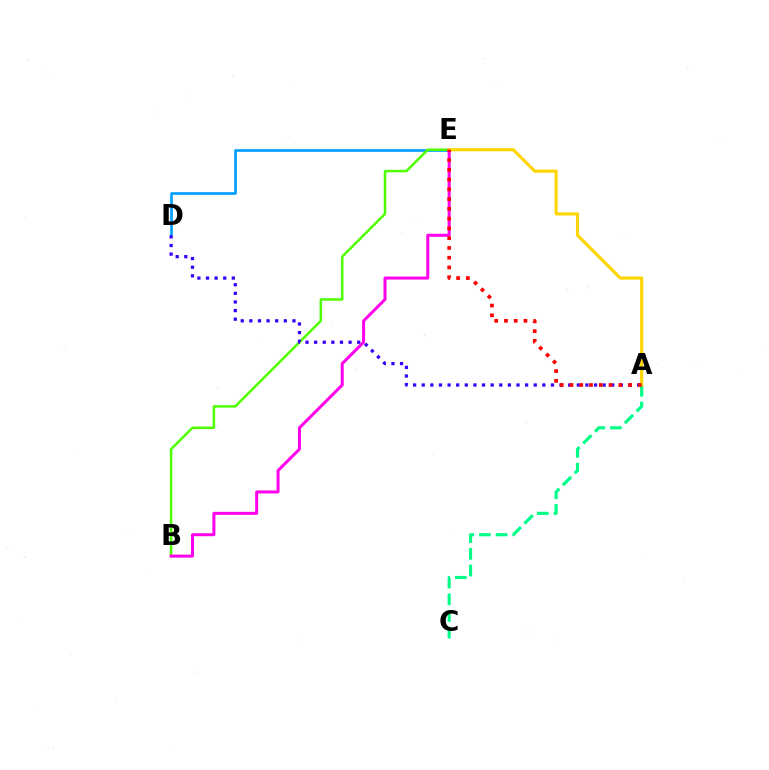{('D', 'E'): [{'color': '#009eff', 'line_style': 'solid', 'thickness': 1.91}], ('B', 'E'): [{'color': '#4fff00', 'line_style': 'solid', 'thickness': 1.81}, {'color': '#ff00ed', 'line_style': 'solid', 'thickness': 2.16}], ('A', 'C'): [{'color': '#00ff86', 'line_style': 'dashed', 'thickness': 2.27}], ('A', 'D'): [{'color': '#3700ff', 'line_style': 'dotted', 'thickness': 2.34}], ('A', 'E'): [{'color': '#ffd500', 'line_style': 'solid', 'thickness': 2.25}, {'color': '#ff0000', 'line_style': 'dotted', 'thickness': 2.65}]}